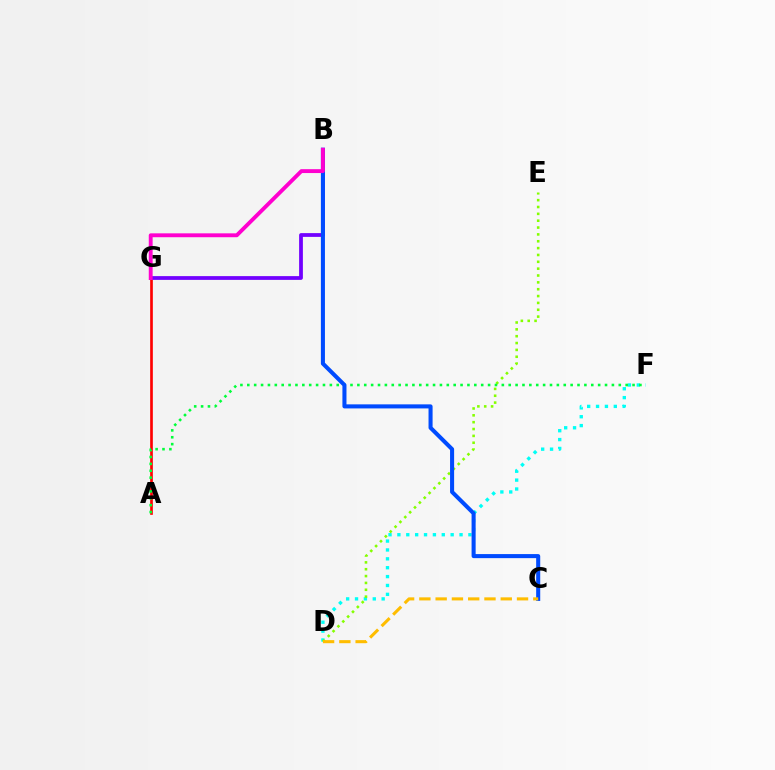{('D', 'F'): [{'color': '#00fff6', 'line_style': 'dotted', 'thickness': 2.41}], ('A', 'G'): [{'color': '#ff0000', 'line_style': 'solid', 'thickness': 1.92}], ('D', 'E'): [{'color': '#84ff00', 'line_style': 'dotted', 'thickness': 1.86}], ('A', 'F'): [{'color': '#00ff39', 'line_style': 'dotted', 'thickness': 1.87}], ('B', 'G'): [{'color': '#7200ff', 'line_style': 'solid', 'thickness': 2.71}, {'color': '#ff00cf', 'line_style': 'solid', 'thickness': 2.79}], ('B', 'C'): [{'color': '#004bff', 'line_style': 'solid', 'thickness': 2.92}], ('C', 'D'): [{'color': '#ffbd00', 'line_style': 'dashed', 'thickness': 2.21}]}